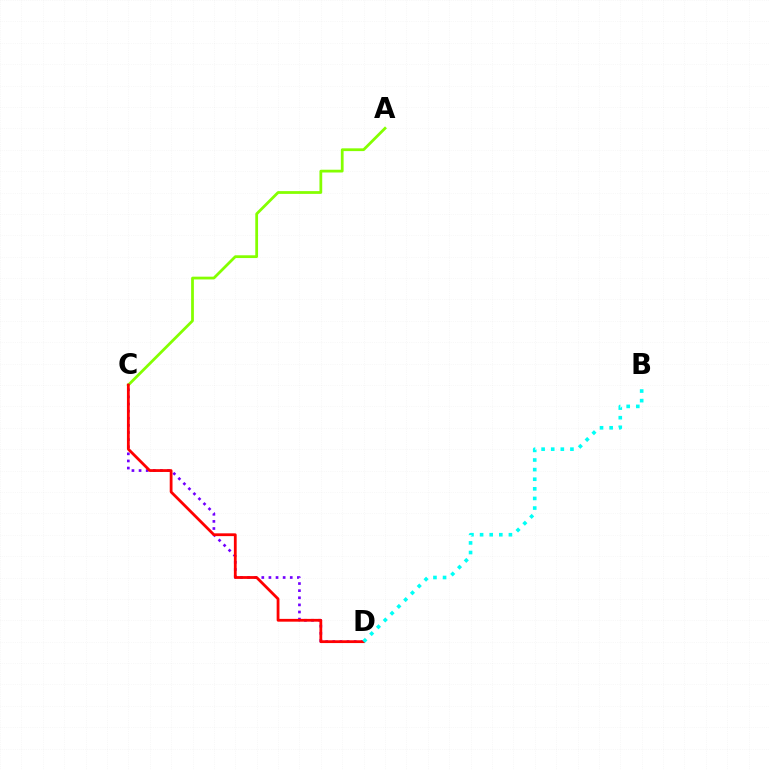{('C', 'D'): [{'color': '#7200ff', 'line_style': 'dotted', 'thickness': 1.93}, {'color': '#ff0000', 'line_style': 'solid', 'thickness': 2.01}], ('A', 'C'): [{'color': '#84ff00', 'line_style': 'solid', 'thickness': 1.99}], ('B', 'D'): [{'color': '#00fff6', 'line_style': 'dotted', 'thickness': 2.61}]}